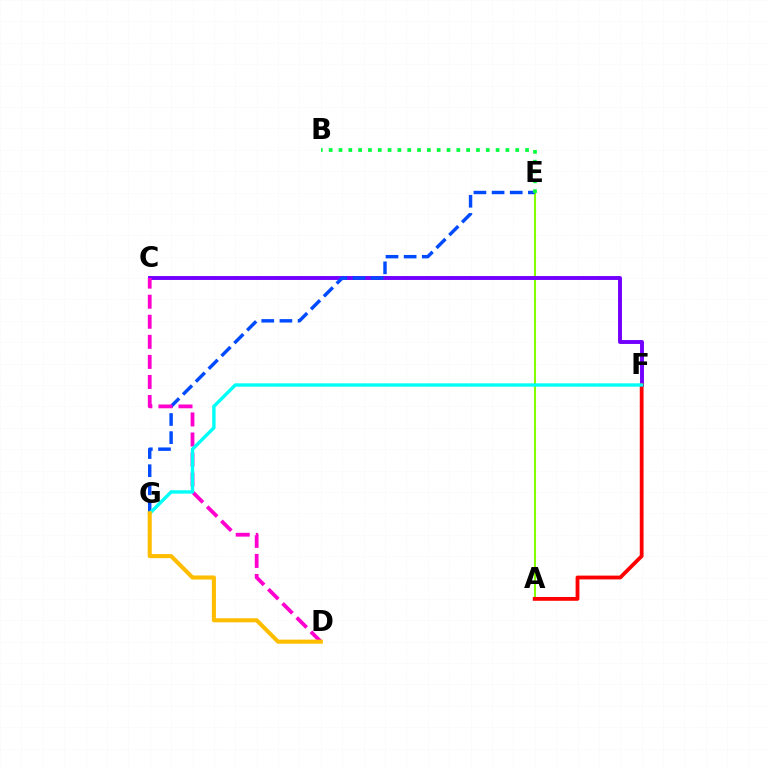{('A', 'E'): [{'color': '#84ff00', 'line_style': 'solid', 'thickness': 1.51}], ('C', 'F'): [{'color': '#7200ff', 'line_style': 'solid', 'thickness': 2.82}], ('E', 'G'): [{'color': '#004bff', 'line_style': 'dashed', 'thickness': 2.47}], ('C', 'D'): [{'color': '#ff00cf', 'line_style': 'dashed', 'thickness': 2.73}], ('A', 'F'): [{'color': '#ff0000', 'line_style': 'solid', 'thickness': 2.74}], ('F', 'G'): [{'color': '#00fff6', 'line_style': 'solid', 'thickness': 2.42}], ('B', 'E'): [{'color': '#00ff39', 'line_style': 'dotted', 'thickness': 2.67}], ('D', 'G'): [{'color': '#ffbd00', 'line_style': 'solid', 'thickness': 2.94}]}